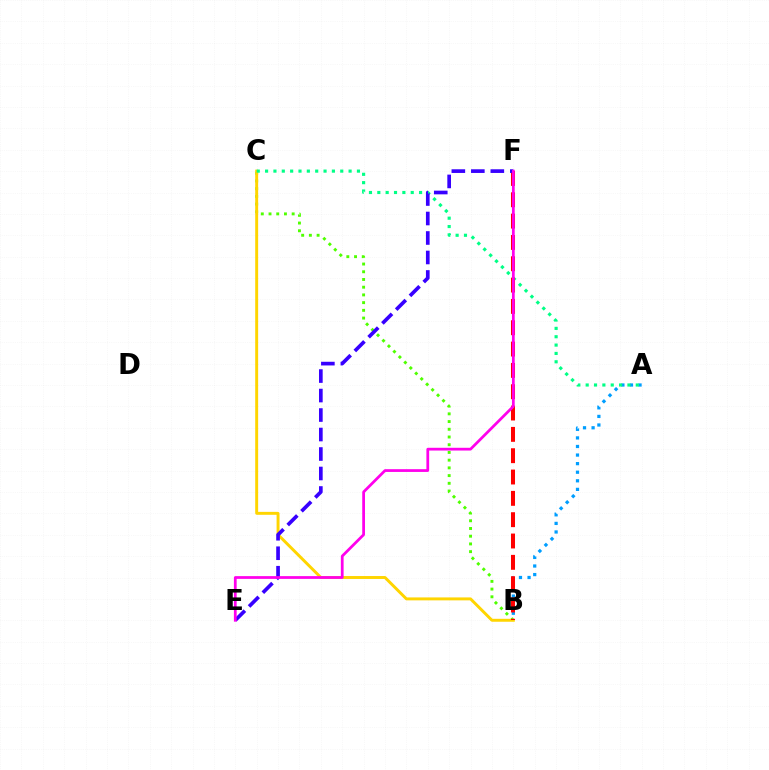{('A', 'B'): [{'color': '#009eff', 'line_style': 'dotted', 'thickness': 2.33}], ('B', 'C'): [{'color': '#4fff00', 'line_style': 'dotted', 'thickness': 2.1}, {'color': '#ffd500', 'line_style': 'solid', 'thickness': 2.12}], ('A', 'C'): [{'color': '#00ff86', 'line_style': 'dotted', 'thickness': 2.27}], ('B', 'F'): [{'color': '#ff0000', 'line_style': 'dashed', 'thickness': 2.9}], ('E', 'F'): [{'color': '#3700ff', 'line_style': 'dashed', 'thickness': 2.65}, {'color': '#ff00ed', 'line_style': 'solid', 'thickness': 1.99}]}